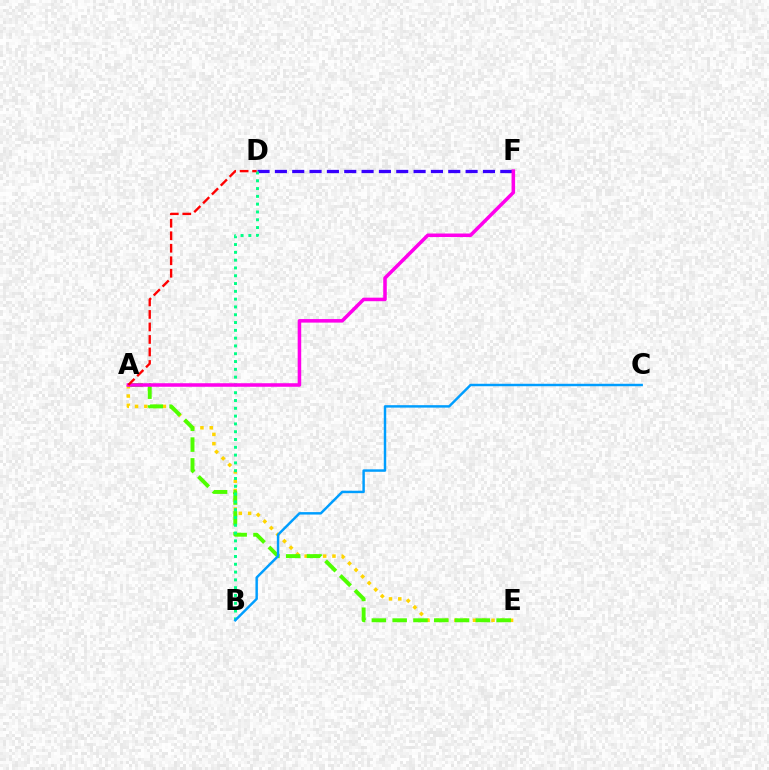{('A', 'E'): [{'color': '#ffd500', 'line_style': 'dotted', 'thickness': 2.52}, {'color': '#4fff00', 'line_style': 'dashed', 'thickness': 2.82}], ('D', 'F'): [{'color': '#3700ff', 'line_style': 'dashed', 'thickness': 2.36}], ('B', 'D'): [{'color': '#00ff86', 'line_style': 'dotted', 'thickness': 2.12}], ('A', 'F'): [{'color': '#ff00ed', 'line_style': 'solid', 'thickness': 2.55}], ('A', 'D'): [{'color': '#ff0000', 'line_style': 'dashed', 'thickness': 1.7}], ('B', 'C'): [{'color': '#009eff', 'line_style': 'solid', 'thickness': 1.76}]}